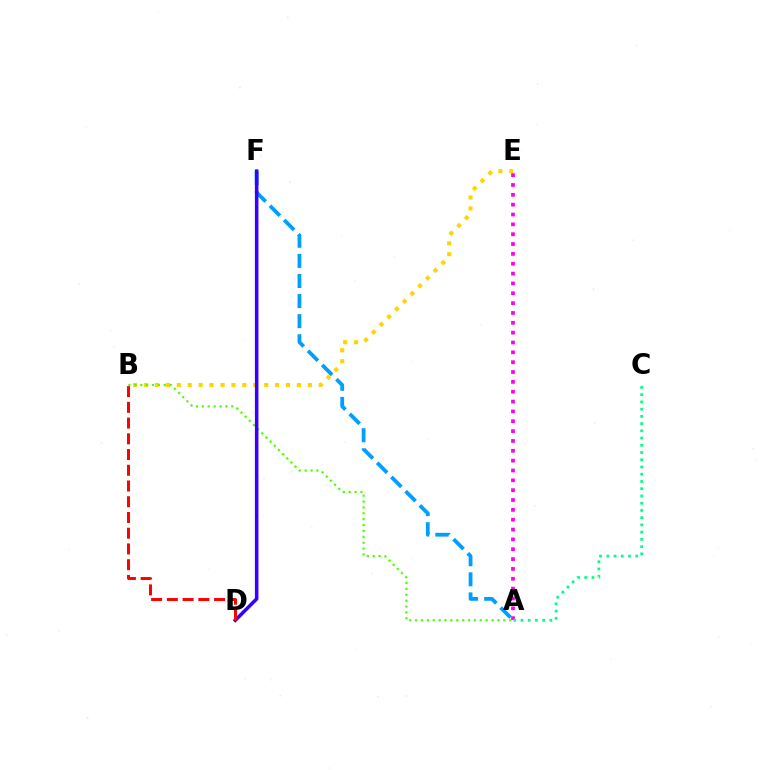{('A', 'F'): [{'color': '#009eff', 'line_style': 'dashed', 'thickness': 2.73}], ('B', 'E'): [{'color': '#ffd500', 'line_style': 'dotted', 'thickness': 2.97}], ('A', 'B'): [{'color': '#4fff00', 'line_style': 'dotted', 'thickness': 1.6}], ('D', 'F'): [{'color': '#3700ff', 'line_style': 'solid', 'thickness': 2.54}], ('A', 'E'): [{'color': '#ff00ed', 'line_style': 'dotted', 'thickness': 2.67}], ('A', 'C'): [{'color': '#00ff86', 'line_style': 'dotted', 'thickness': 1.97}], ('B', 'D'): [{'color': '#ff0000', 'line_style': 'dashed', 'thickness': 2.14}]}